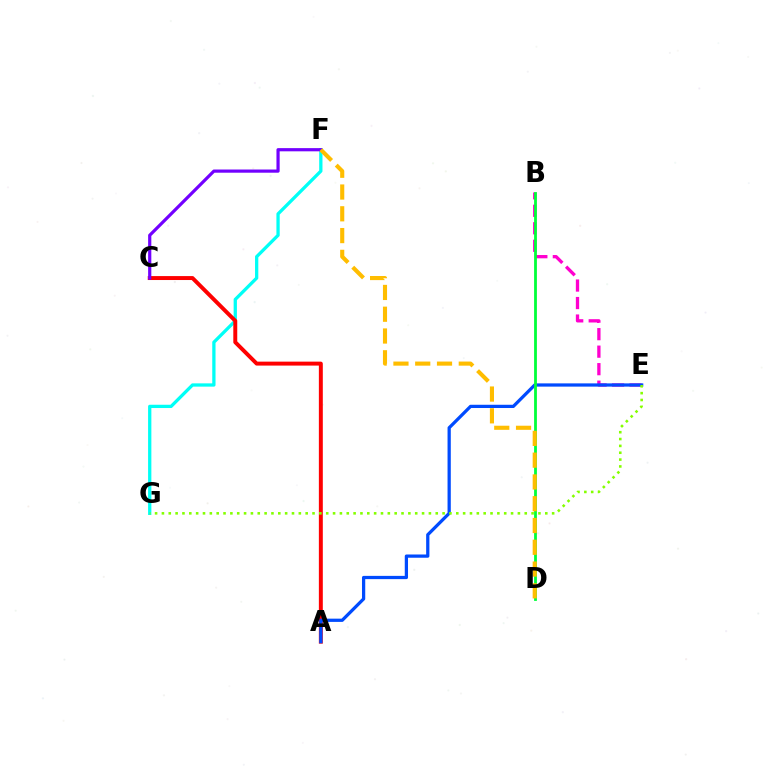{('F', 'G'): [{'color': '#00fff6', 'line_style': 'solid', 'thickness': 2.36}], ('A', 'C'): [{'color': '#ff0000', 'line_style': 'solid', 'thickness': 2.84}], ('B', 'E'): [{'color': '#ff00cf', 'line_style': 'dashed', 'thickness': 2.38}], ('A', 'E'): [{'color': '#004bff', 'line_style': 'solid', 'thickness': 2.34}], ('B', 'D'): [{'color': '#00ff39', 'line_style': 'solid', 'thickness': 2.01}], ('C', 'F'): [{'color': '#7200ff', 'line_style': 'solid', 'thickness': 2.3}], ('E', 'G'): [{'color': '#84ff00', 'line_style': 'dotted', 'thickness': 1.86}], ('D', 'F'): [{'color': '#ffbd00', 'line_style': 'dashed', 'thickness': 2.96}]}